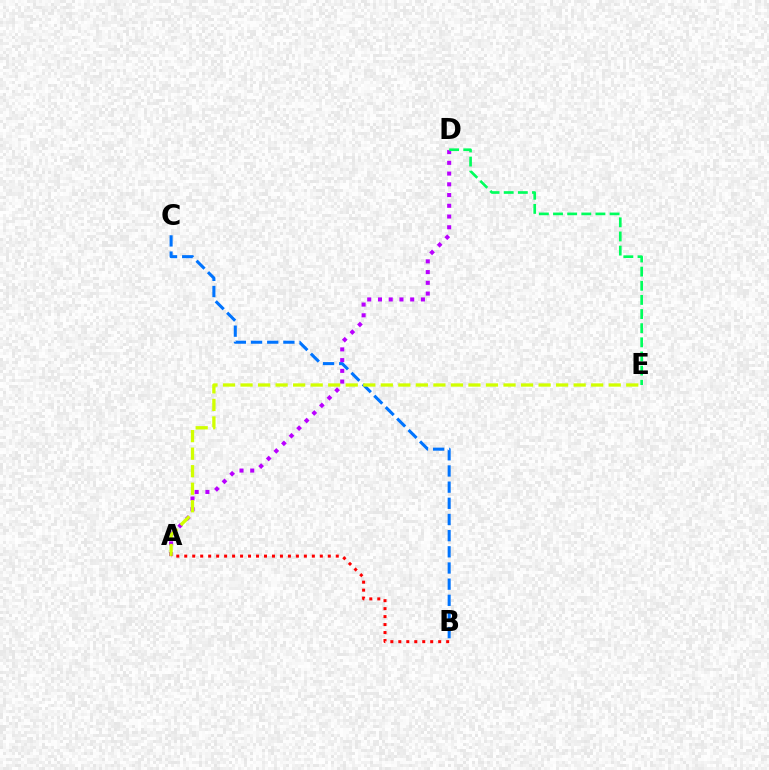{('B', 'C'): [{'color': '#0074ff', 'line_style': 'dashed', 'thickness': 2.2}], ('A', 'D'): [{'color': '#b900ff', 'line_style': 'dotted', 'thickness': 2.92}], ('A', 'E'): [{'color': '#d1ff00', 'line_style': 'dashed', 'thickness': 2.38}], ('D', 'E'): [{'color': '#00ff5c', 'line_style': 'dashed', 'thickness': 1.92}], ('A', 'B'): [{'color': '#ff0000', 'line_style': 'dotted', 'thickness': 2.17}]}